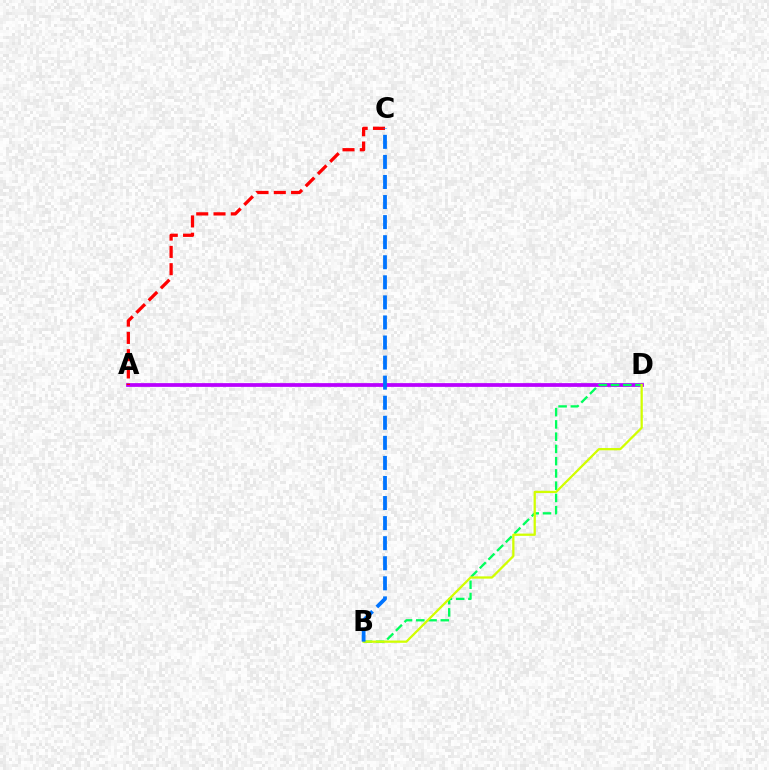{('A', 'D'): [{'color': '#b900ff', 'line_style': 'solid', 'thickness': 2.69}], ('A', 'C'): [{'color': '#ff0000', 'line_style': 'dashed', 'thickness': 2.35}], ('B', 'D'): [{'color': '#00ff5c', 'line_style': 'dashed', 'thickness': 1.66}, {'color': '#d1ff00', 'line_style': 'solid', 'thickness': 1.63}], ('B', 'C'): [{'color': '#0074ff', 'line_style': 'dashed', 'thickness': 2.73}]}